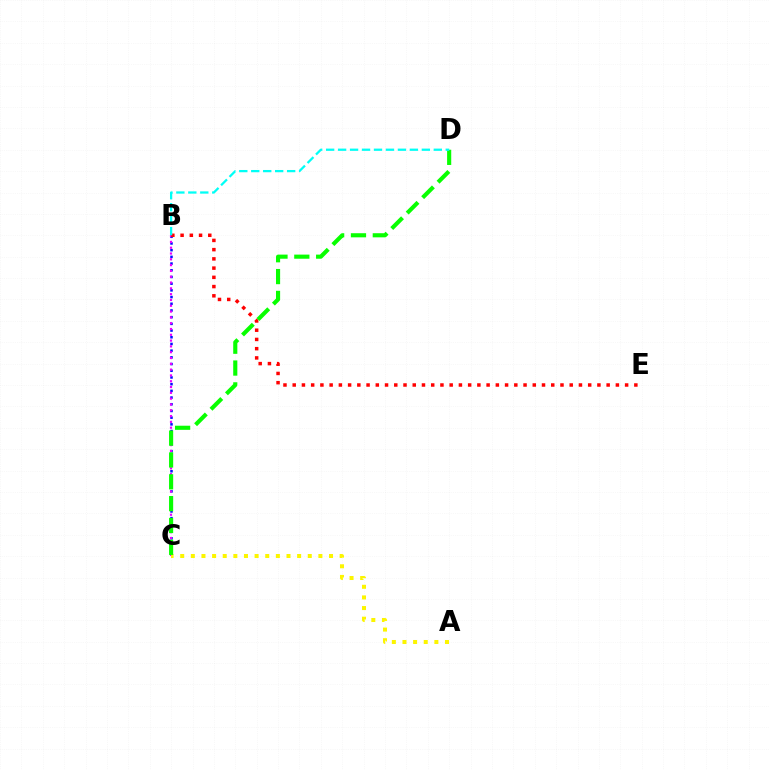{('B', 'C'): [{'color': '#0010ff', 'line_style': 'dotted', 'thickness': 1.82}, {'color': '#ee00ff', 'line_style': 'dotted', 'thickness': 1.58}], ('B', 'E'): [{'color': '#ff0000', 'line_style': 'dotted', 'thickness': 2.51}], ('A', 'C'): [{'color': '#fcf500', 'line_style': 'dotted', 'thickness': 2.89}], ('C', 'D'): [{'color': '#08ff00', 'line_style': 'dashed', 'thickness': 2.97}], ('B', 'D'): [{'color': '#00fff6', 'line_style': 'dashed', 'thickness': 1.63}]}